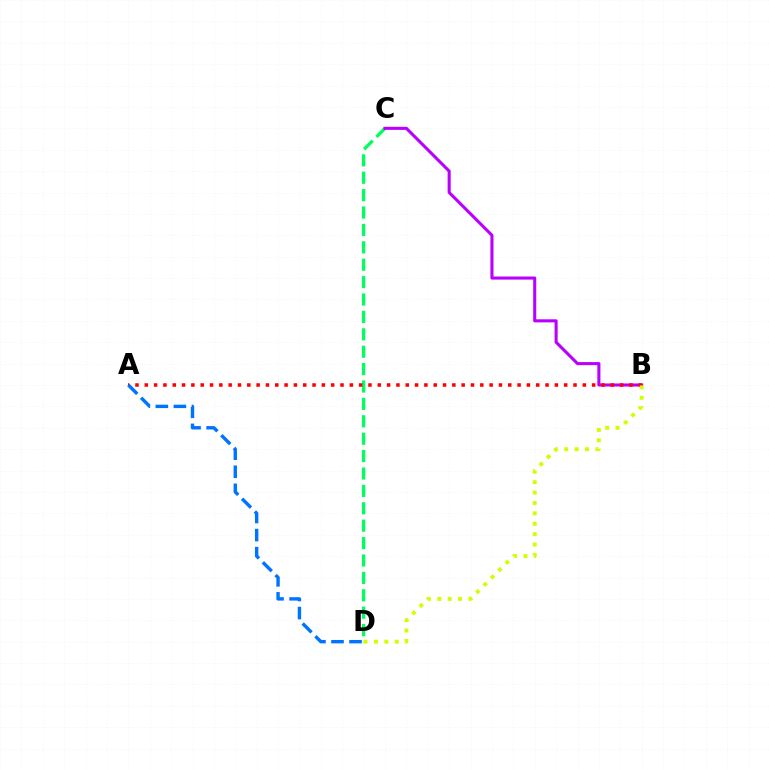{('C', 'D'): [{'color': '#00ff5c', 'line_style': 'dashed', 'thickness': 2.36}], ('B', 'C'): [{'color': '#b900ff', 'line_style': 'solid', 'thickness': 2.21}], ('A', 'B'): [{'color': '#ff0000', 'line_style': 'dotted', 'thickness': 2.53}], ('B', 'D'): [{'color': '#d1ff00', 'line_style': 'dotted', 'thickness': 2.82}], ('A', 'D'): [{'color': '#0074ff', 'line_style': 'dashed', 'thickness': 2.45}]}